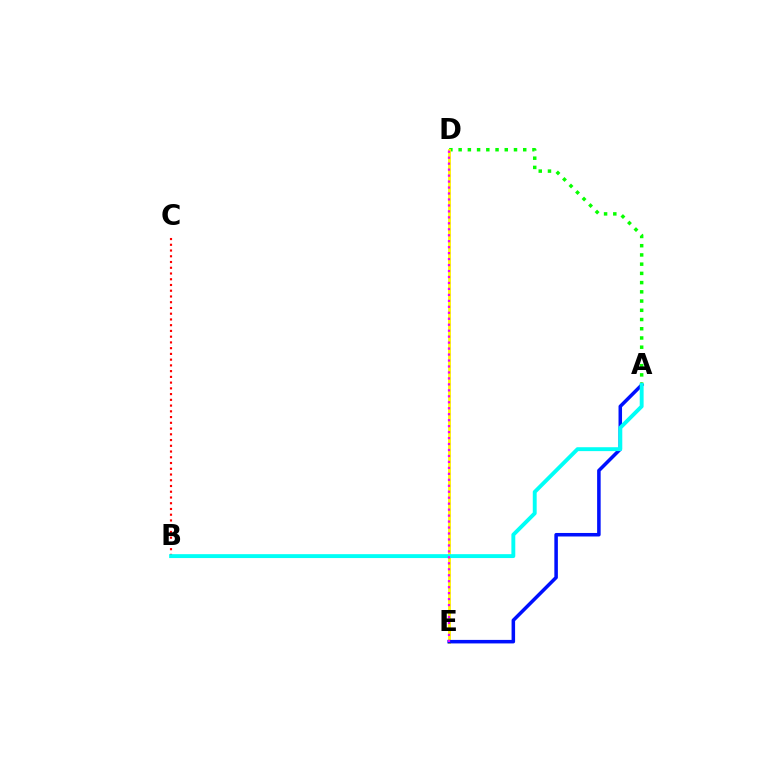{('B', 'C'): [{'color': '#ff0000', 'line_style': 'dotted', 'thickness': 1.56}], ('A', 'D'): [{'color': '#08ff00', 'line_style': 'dotted', 'thickness': 2.51}], ('D', 'E'): [{'color': '#fcf500', 'line_style': 'solid', 'thickness': 2.04}, {'color': '#ee00ff', 'line_style': 'dotted', 'thickness': 1.62}], ('A', 'E'): [{'color': '#0010ff', 'line_style': 'solid', 'thickness': 2.54}], ('A', 'B'): [{'color': '#00fff6', 'line_style': 'solid', 'thickness': 2.8}]}